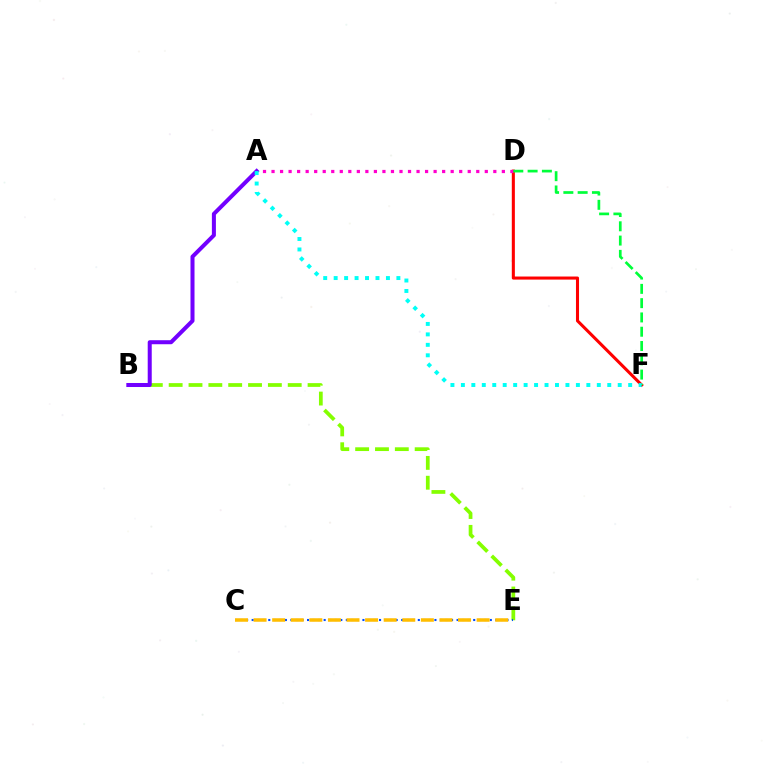{('B', 'E'): [{'color': '#84ff00', 'line_style': 'dashed', 'thickness': 2.7}], ('C', 'E'): [{'color': '#004bff', 'line_style': 'dotted', 'thickness': 1.5}, {'color': '#ffbd00', 'line_style': 'dashed', 'thickness': 2.53}], ('D', 'F'): [{'color': '#ff0000', 'line_style': 'solid', 'thickness': 2.21}, {'color': '#00ff39', 'line_style': 'dashed', 'thickness': 1.94}], ('A', 'D'): [{'color': '#ff00cf', 'line_style': 'dotted', 'thickness': 2.32}], ('A', 'B'): [{'color': '#7200ff', 'line_style': 'solid', 'thickness': 2.89}], ('A', 'F'): [{'color': '#00fff6', 'line_style': 'dotted', 'thickness': 2.84}]}